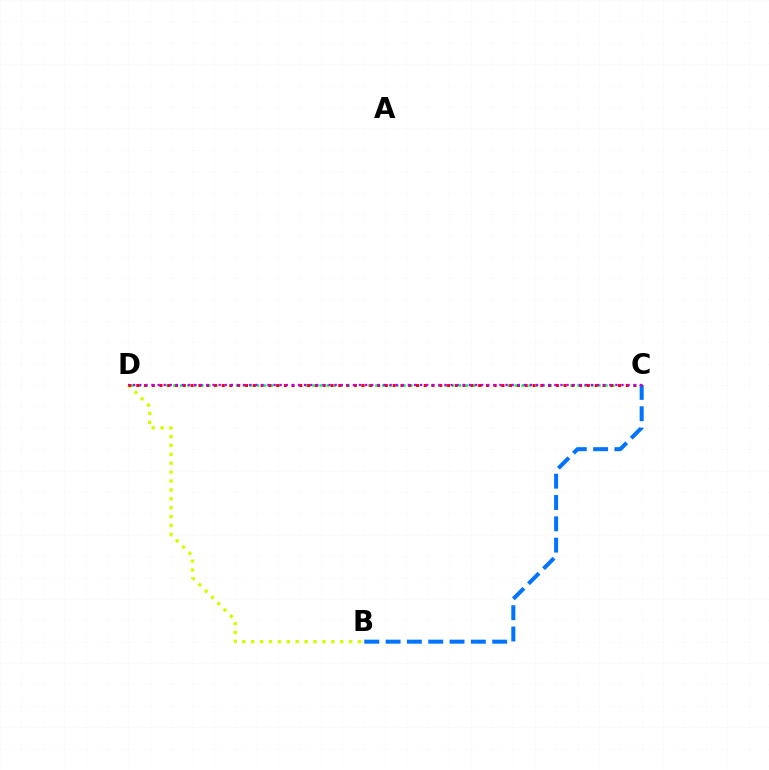{('C', 'D'): [{'color': '#00ff5c', 'line_style': 'dotted', 'thickness': 1.89}, {'color': '#ff0000', 'line_style': 'dotted', 'thickness': 2.11}, {'color': '#b900ff', 'line_style': 'dotted', 'thickness': 1.66}], ('B', 'D'): [{'color': '#d1ff00', 'line_style': 'dotted', 'thickness': 2.42}], ('B', 'C'): [{'color': '#0074ff', 'line_style': 'dashed', 'thickness': 2.9}]}